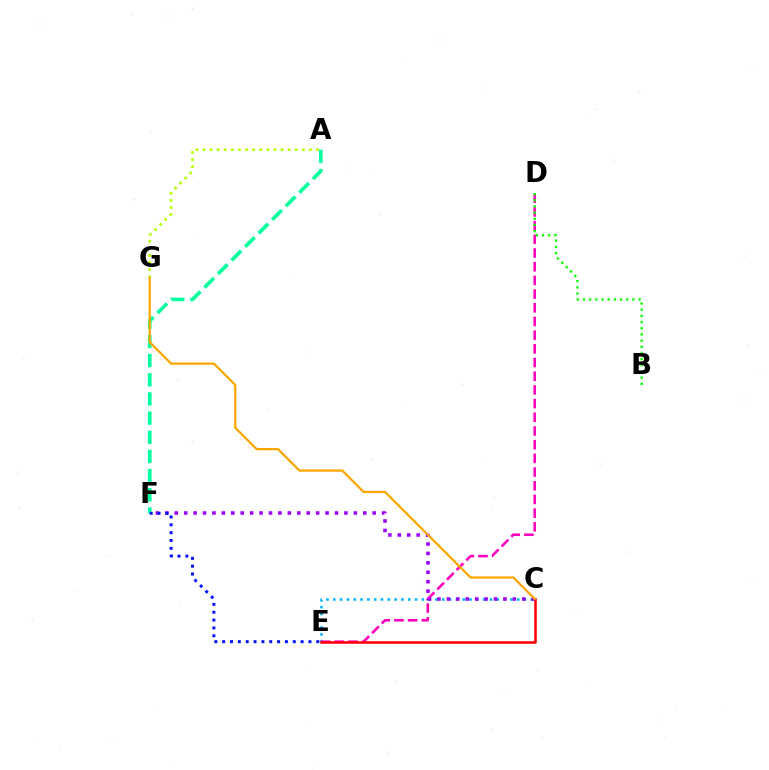{('C', 'E'): [{'color': '#00b5ff', 'line_style': 'dotted', 'thickness': 1.85}, {'color': '#ff0000', 'line_style': 'solid', 'thickness': 1.83}], ('D', 'E'): [{'color': '#ff00bd', 'line_style': 'dashed', 'thickness': 1.86}], ('C', 'F'): [{'color': '#9b00ff', 'line_style': 'dotted', 'thickness': 2.56}], ('A', 'F'): [{'color': '#00ff9d', 'line_style': 'dashed', 'thickness': 2.6}], ('B', 'D'): [{'color': '#08ff00', 'line_style': 'dotted', 'thickness': 1.68}], ('E', 'F'): [{'color': '#0010ff', 'line_style': 'dotted', 'thickness': 2.13}], ('A', 'G'): [{'color': '#b3ff00', 'line_style': 'dotted', 'thickness': 1.93}], ('C', 'G'): [{'color': '#ffa500', 'line_style': 'solid', 'thickness': 1.61}]}